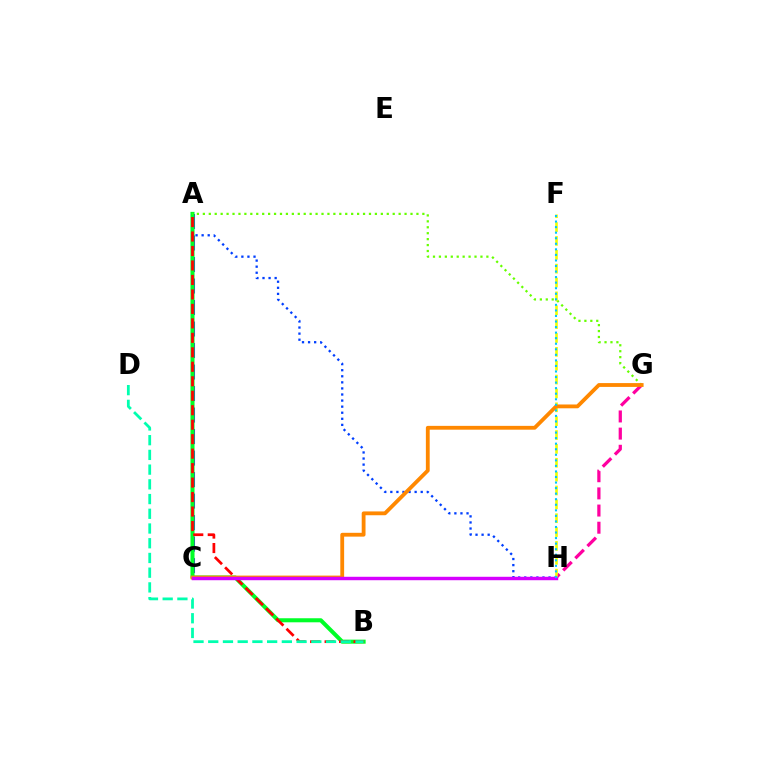{('A', 'C'): [{'color': '#4f00ff', 'line_style': 'dashed', 'thickness': 2.92}], ('A', 'H'): [{'color': '#003fff', 'line_style': 'dotted', 'thickness': 1.65}], ('G', 'H'): [{'color': '#ff00a0', 'line_style': 'dashed', 'thickness': 2.33}], ('A', 'B'): [{'color': '#00ff27', 'line_style': 'solid', 'thickness': 2.91}, {'color': '#ff0000', 'line_style': 'dashed', 'thickness': 1.97}], ('A', 'G'): [{'color': '#66ff00', 'line_style': 'dotted', 'thickness': 1.61}], ('F', 'H'): [{'color': '#eeff00', 'line_style': 'dashed', 'thickness': 1.88}, {'color': '#00c7ff', 'line_style': 'dotted', 'thickness': 1.51}], ('C', 'G'): [{'color': '#ff8800', 'line_style': 'solid', 'thickness': 2.75}], ('B', 'D'): [{'color': '#00ffaf', 'line_style': 'dashed', 'thickness': 2.0}], ('C', 'H'): [{'color': '#d600ff', 'line_style': 'solid', 'thickness': 2.47}]}